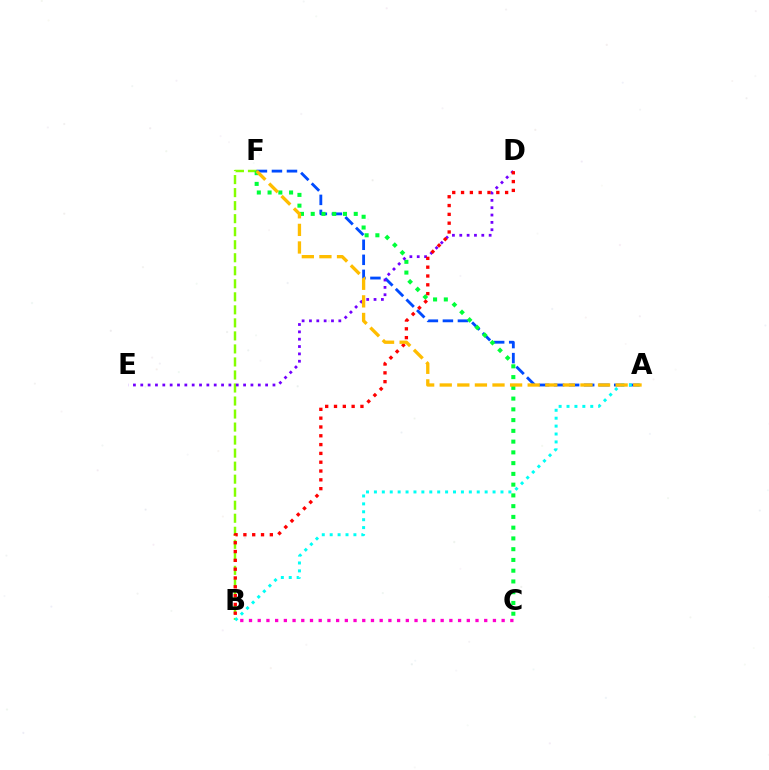{('B', 'F'): [{'color': '#84ff00', 'line_style': 'dashed', 'thickness': 1.77}], ('A', 'F'): [{'color': '#004bff', 'line_style': 'dashed', 'thickness': 2.04}, {'color': '#ffbd00', 'line_style': 'dashed', 'thickness': 2.39}], ('A', 'B'): [{'color': '#00fff6', 'line_style': 'dotted', 'thickness': 2.15}], ('C', 'F'): [{'color': '#00ff39', 'line_style': 'dotted', 'thickness': 2.92}], ('D', 'E'): [{'color': '#7200ff', 'line_style': 'dotted', 'thickness': 2.0}], ('B', 'C'): [{'color': '#ff00cf', 'line_style': 'dotted', 'thickness': 2.37}], ('B', 'D'): [{'color': '#ff0000', 'line_style': 'dotted', 'thickness': 2.39}]}